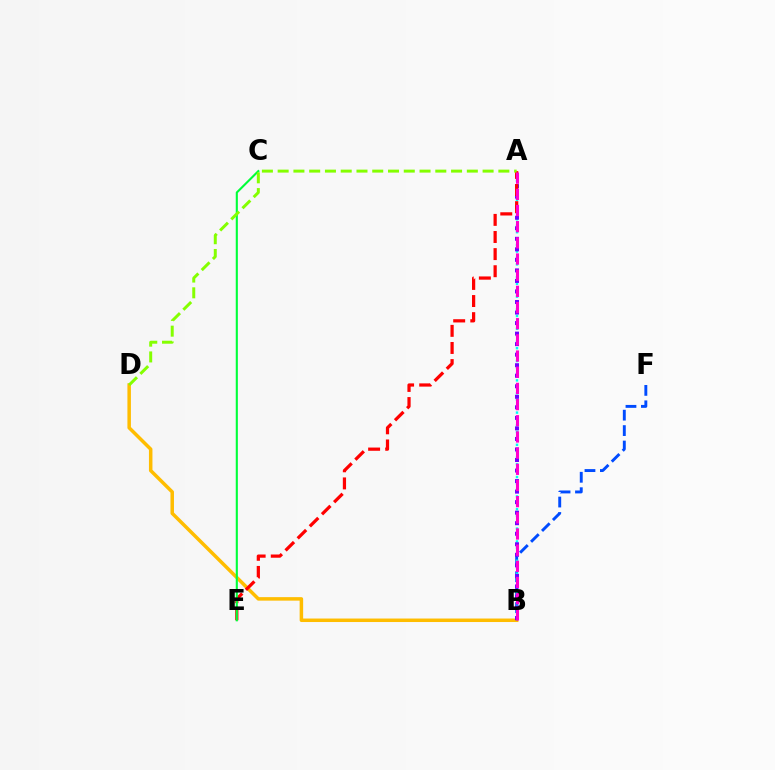{('B', 'D'): [{'color': '#ffbd00', 'line_style': 'solid', 'thickness': 2.52}], ('B', 'F'): [{'color': '#004bff', 'line_style': 'dashed', 'thickness': 2.1}], ('A', 'B'): [{'color': '#00fff6', 'line_style': 'dotted', 'thickness': 1.75}, {'color': '#7200ff', 'line_style': 'dotted', 'thickness': 2.86}, {'color': '#ff00cf', 'line_style': 'dashed', 'thickness': 2.2}], ('A', 'E'): [{'color': '#ff0000', 'line_style': 'dashed', 'thickness': 2.32}], ('C', 'E'): [{'color': '#00ff39', 'line_style': 'solid', 'thickness': 1.51}], ('A', 'D'): [{'color': '#84ff00', 'line_style': 'dashed', 'thickness': 2.14}]}